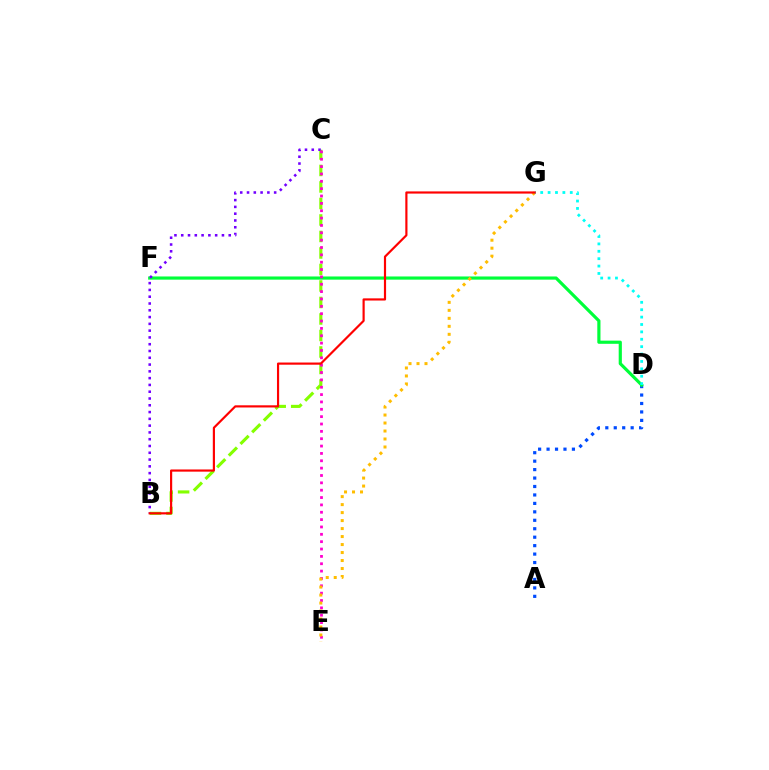{('A', 'D'): [{'color': '#004bff', 'line_style': 'dotted', 'thickness': 2.3}], ('D', 'F'): [{'color': '#00ff39', 'line_style': 'solid', 'thickness': 2.29}], ('B', 'C'): [{'color': '#84ff00', 'line_style': 'dashed', 'thickness': 2.24}, {'color': '#7200ff', 'line_style': 'dotted', 'thickness': 1.84}], ('C', 'E'): [{'color': '#ff00cf', 'line_style': 'dotted', 'thickness': 2.0}], ('E', 'G'): [{'color': '#ffbd00', 'line_style': 'dotted', 'thickness': 2.17}], ('D', 'G'): [{'color': '#00fff6', 'line_style': 'dotted', 'thickness': 2.01}], ('B', 'G'): [{'color': '#ff0000', 'line_style': 'solid', 'thickness': 1.57}]}